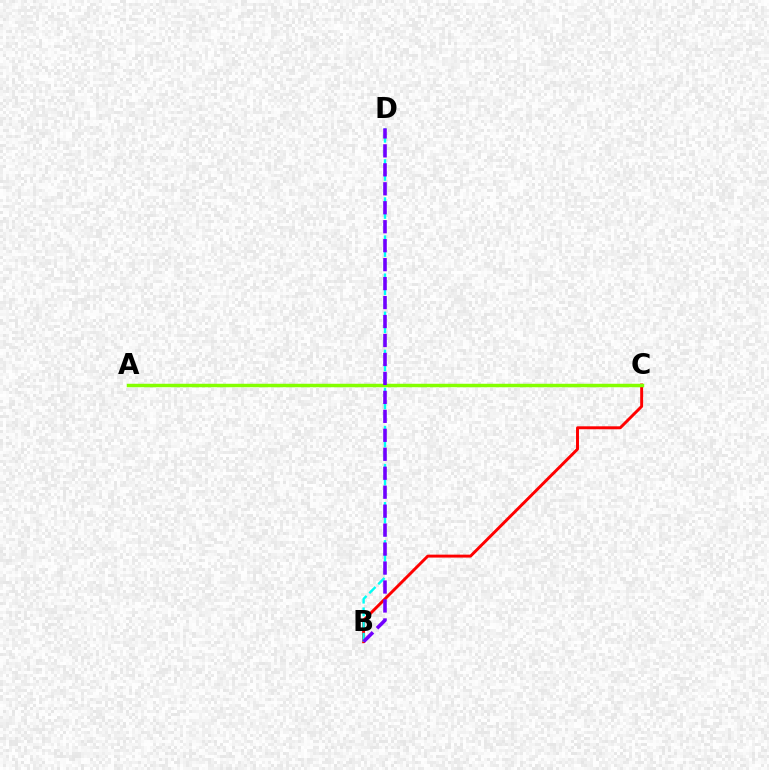{('B', 'C'): [{'color': '#ff0000', 'line_style': 'solid', 'thickness': 2.11}], ('A', 'C'): [{'color': '#84ff00', 'line_style': 'solid', 'thickness': 2.5}], ('B', 'D'): [{'color': '#00fff6', 'line_style': 'dashed', 'thickness': 1.72}, {'color': '#7200ff', 'line_style': 'dashed', 'thickness': 2.58}]}